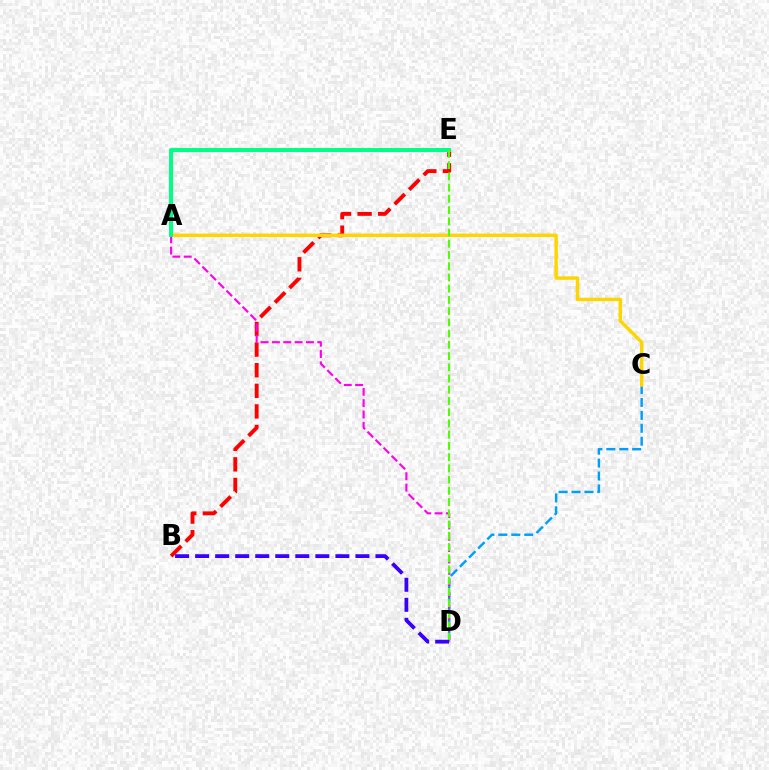{('B', 'E'): [{'color': '#ff0000', 'line_style': 'dashed', 'thickness': 2.8}], ('C', 'D'): [{'color': '#009eff', 'line_style': 'dashed', 'thickness': 1.76}], ('A', 'D'): [{'color': '#ff00ed', 'line_style': 'dashed', 'thickness': 1.54}], ('A', 'C'): [{'color': '#ffd500', 'line_style': 'solid', 'thickness': 2.47}], ('A', 'E'): [{'color': '#00ff86', 'line_style': 'solid', 'thickness': 2.89}], ('D', 'E'): [{'color': '#4fff00', 'line_style': 'dashed', 'thickness': 1.53}], ('B', 'D'): [{'color': '#3700ff', 'line_style': 'dashed', 'thickness': 2.72}]}